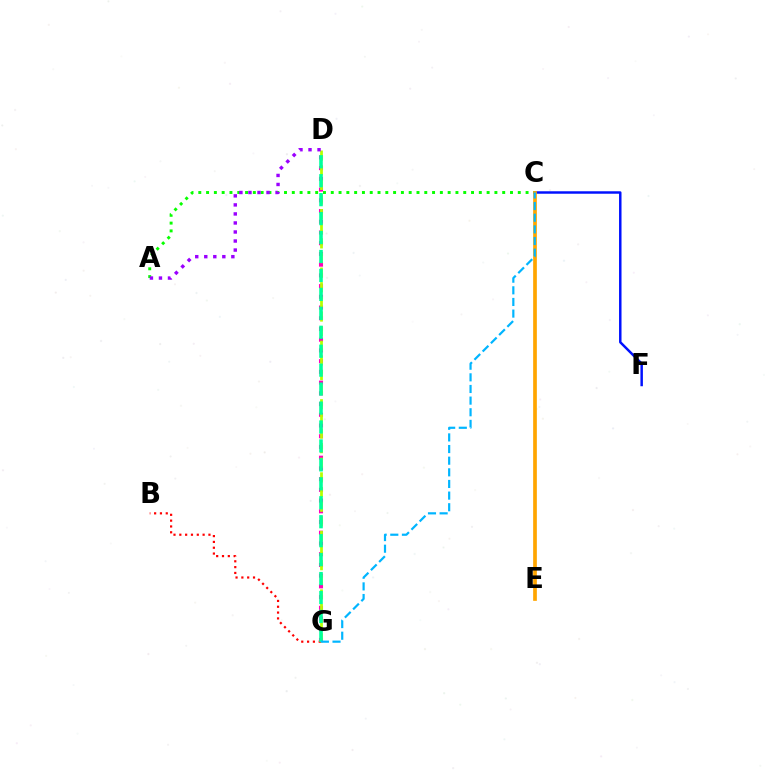{('C', 'F'): [{'color': '#0010ff', 'line_style': 'solid', 'thickness': 1.78}], ('D', 'G'): [{'color': '#ff00bd', 'line_style': 'dotted', 'thickness': 2.91}, {'color': '#b3ff00', 'line_style': 'dashed', 'thickness': 1.99}, {'color': '#00ff9d', 'line_style': 'dashed', 'thickness': 2.57}], ('A', 'C'): [{'color': '#08ff00', 'line_style': 'dotted', 'thickness': 2.12}], ('B', 'G'): [{'color': '#ff0000', 'line_style': 'dotted', 'thickness': 1.58}], ('A', 'D'): [{'color': '#9b00ff', 'line_style': 'dotted', 'thickness': 2.45}], ('C', 'E'): [{'color': '#ffa500', 'line_style': 'solid', 'thickness': 2.66}], ('C', 'G'): [{'color': '#00b5ff', 'line_style': 'dashed', 'thickness': 1.58}]}